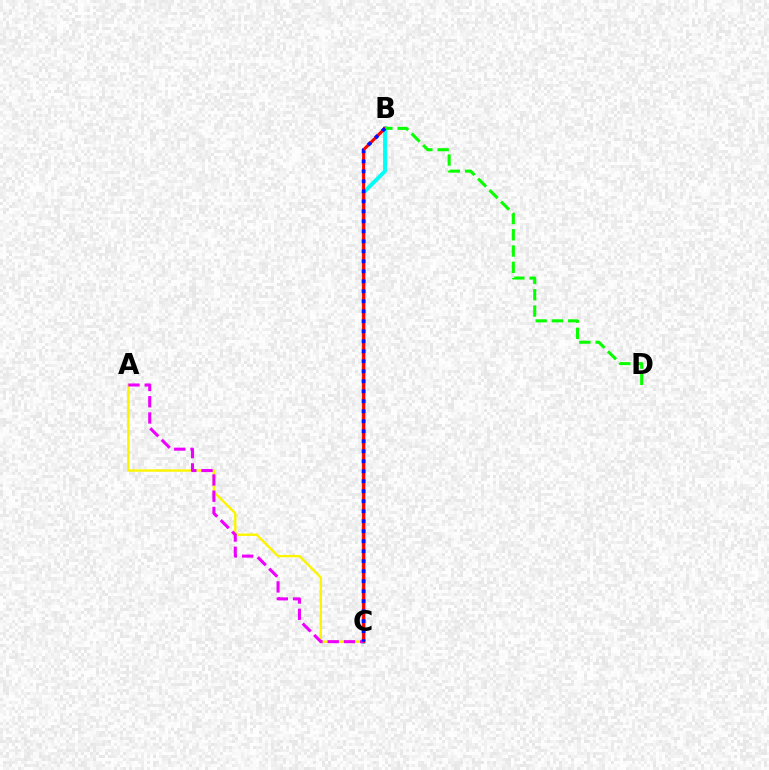{('B', 'C'): [{'color': '#00fff6', 'line_style': 'solid', 'thickness': 2.79}, {'color': '#ff0000', 'line_style': 'solid', 'thickness': 2.19}, {'color': '#0010ff', 'line_style': 'dotted', 'thickness': 2.72}], ('A', 'C'): [{'color': '#fcf500', 'line_style': 'solid', 'thickness': 1.72}, {'color': '#ee00ff', 'line_style': 'dashed', 'thickness': 2.21}], ('B', 'D'): [{'color': '#08ff00', 'line_style': 'dashed', 'thickness': 2.21}]}